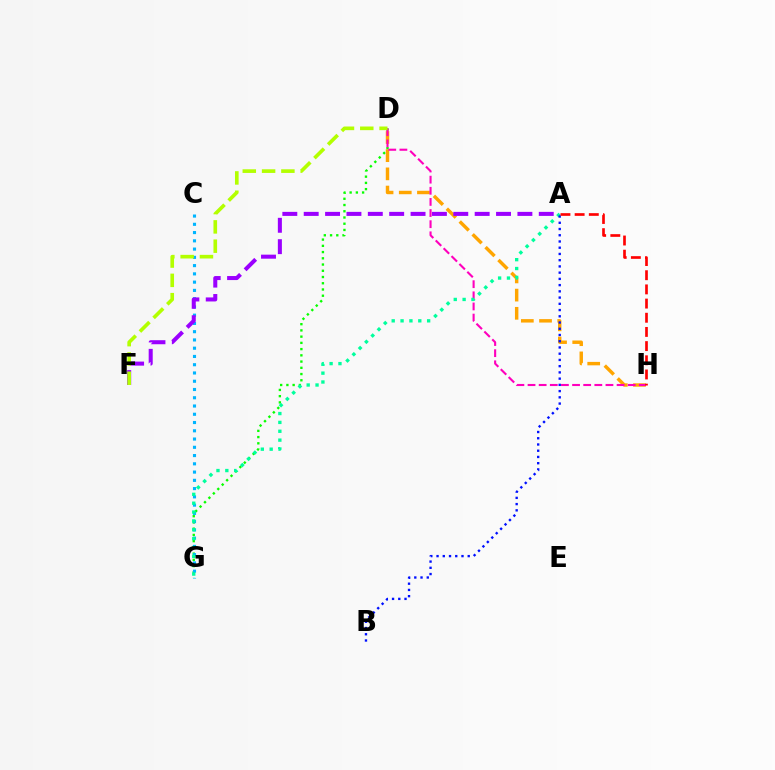{('D', 'G'): [{'color': '#08ff00', 'line_style': 'dotted', 'thickness': 1.69}], ('C', 'G'): [{'color': '#00b5ff', 'line_style': 'dotted', 'thickness': 2.24}], ('D', 'H'): [{'color': '#ffa500', 'line_style': 'dashed', 'thickness': 2.47}, {'color': '#ff00bd', 'line_style': 'dashed', 'thickness': 1.51}], ('A', 'G'): [{'color': '#00ff9d', 'line_style': 'dotted', 'thickness': 2.41}], ('A', 'F'): [{'color': '#9b00ff', 'line_style': 'dashed', 'thickness': 2.9}], ('A', 'B'): [{'color': '#0010ff', 'line_style': 'dotted', 'thickness': 1.69}], ('D', 'F'): [{'color': '#b3ff00', 'line_style': 'dashed', 'thickness': 2.62}], ('A', 'H'): [{'color': '#ff0000', 'line_style': 'dashed', 'thickness': 1.93}]}